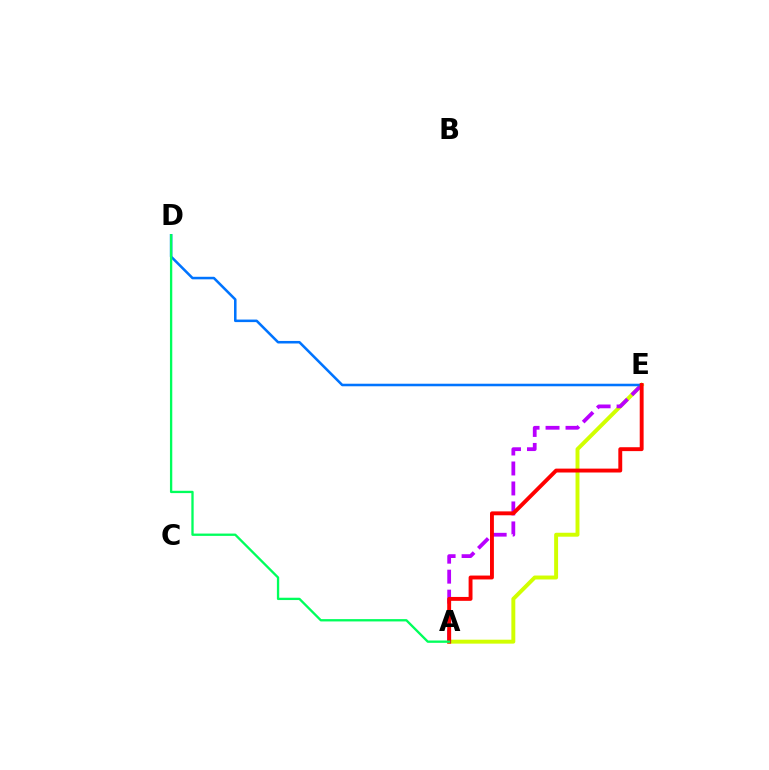{('A', 'E'): [{'color': '#d1ff00', 'line_style': 'solid', 'thickness': 2.83}, {'color': '#b900ff', 'line_style': 'dashed', 'thickness': 2.71}, {'color': '#ff0000', 'line_style': 'solid', 'thickness': 2.8}], ('D', 'E'): [{'color': '#0074ff', 'line_style': 'solid', 'thickness': 1.83}], ('A', 'D'): [{'color': '#00ff5c', 'line_style': 'solid', 'thickness': 1.67}]}